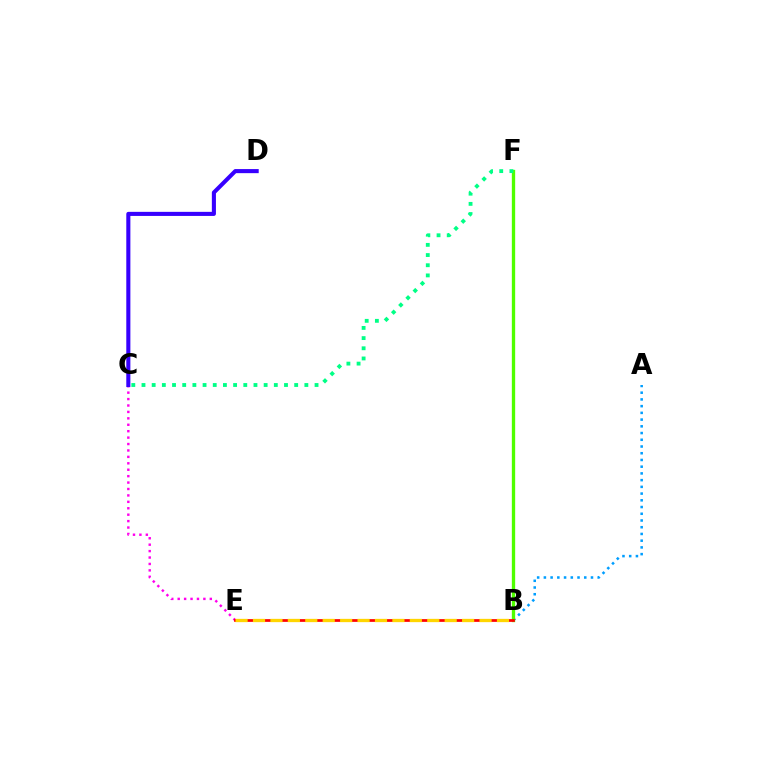{('C', 'E'): [{'color': '#ff00ed', 'line_style': 'dotted', 'thickness': 1.75}], ('A', 'B'): [{'color': '#009eff', 'line_style': 'dotted', 'thickness': 1.83}], ('B', 'F'): [{'color': '#4fff00', 'line_style': 'solid', 'thickness': 2.4}], ('B', 'E'): [{'color': '#ff0000', 'line_style': 'solid', 'thickness': 1.96}, {'color': '#ffd500', 'line_style': 'dashed', 'thickness': 2.37}], ('C', 'F'): [{'color': '#00ff86', 'line_style': 'dotted', 'thickness': 2.77}], ('C', 'D'): [{'color': '#3700ff', 'line_style': 'solid', 'thickness': 2.94}]}